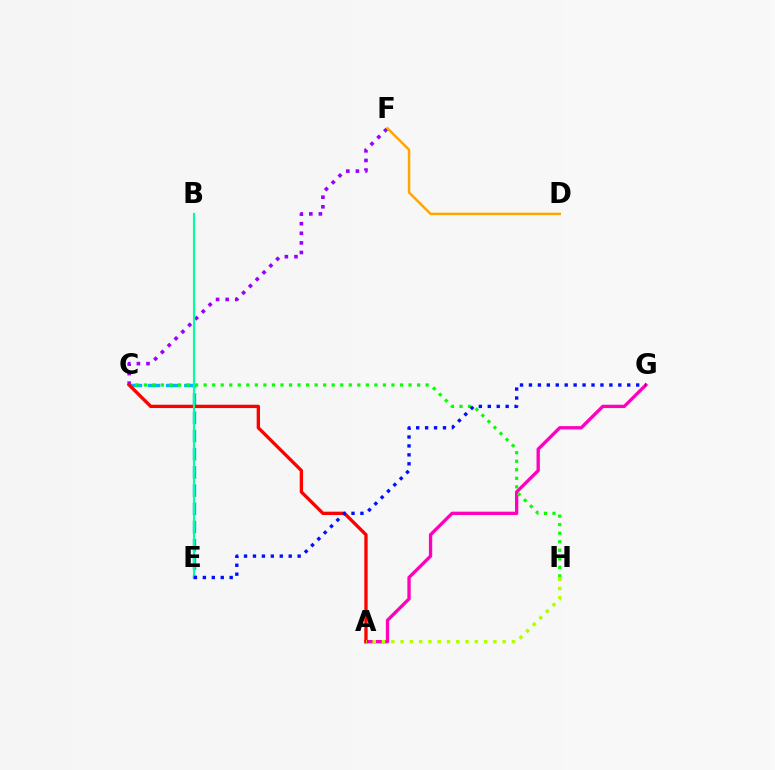{('C', 'F'): [{'color': '#9b00ff', 'line_style': 'dotted', 'thickness': 2.61}], ('A', 'G'): [{'color': '#ff00bd', 'line_style': 'solid', 'thickness': 2.39}], ('C', 'E'): [{'color': '#00b5ff', 'line_style': 'dashed', 'thickness': 2.47}], ('C', 'H'): [{'color': '#08ff00', 'line_style': 'dotted', 'thickness': 2.32}], ('A', 'C'): [{'color': '#ff0000', 'line_style': 'solid', 'thickness': 2.4}], ('D', 'F'): [{'color': '#ffa500', 'line_style': 'solid', 'thickness': 1.78}], ('A', 'H'): [{'color': '#b3ff00', 'line_style': 'dotted', 'thickness': 2.52}], ('B', 'E'): [{'color': '#00ff9d', 'line_style': 'solid', 'thickness': 1.54}], ('E', 'G'): [{'color': '#0010ff', 'line_style': 'dotted', 'thickness': 2.43}]}